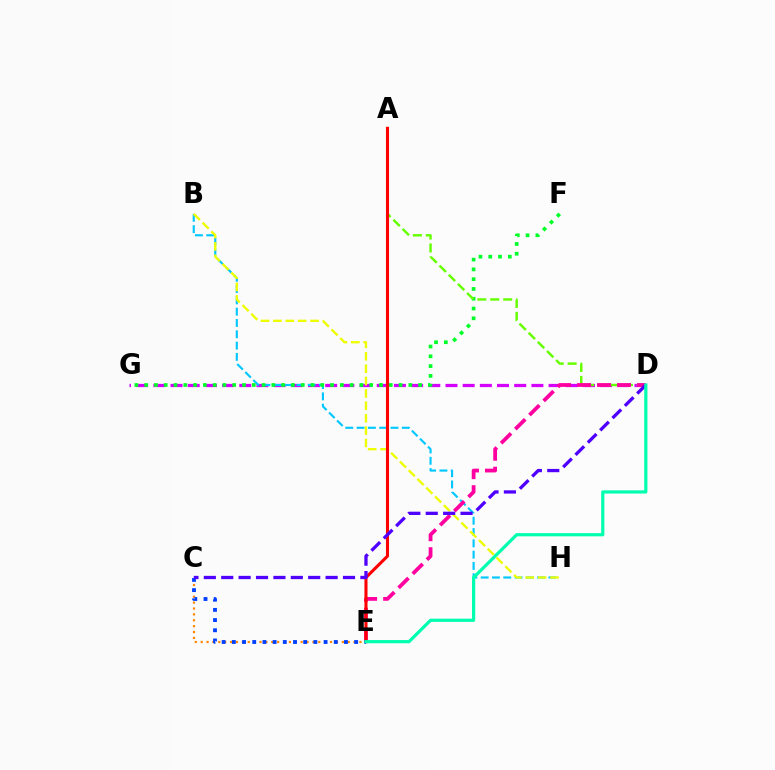{('D', 'G'): [{'color': '#d600ff', 'line_style': 'dashed', 'thickness': 2.33}], ('B', 'H'): [{'color': '#00c7ff', 'line_style': 'dashed', 'thickness': 1.54}, {'color': '#eeff00', 'line_style': 'dashed', 'thickness': 1.68}], ('F', 'G'): [{'color': '#00ff27', 'line_style': 'dotted', 'thickness': 2.66}], ('A', 'D'): [{'color': '#66ff00', 'line_style': 'dashed', 'thickness': 1.76}], ('C', 'E'): [{'color': '#ff8800', 'line_style': 'dotted', 'thickness': 1.6}, {'color': '#003fff', 'line_style': 'dotted', 'thickness': 2.77}], ('D', 'E'): [{'color': '#ff00a0', 'line_style': 'dashed', 'thickness': 2.72}, {'color': '#00ffaf', 'line_style': 'solid', 'thickness': 2.3}], ('A', 'E'): [{'color': '#ff0000', 'line_style': 'solid', 'thickness': 2.22}], ('C', 'D'): [{'color': '#4f00ff', 'line_style': 'dashed', 'thickness': 2.36}]}